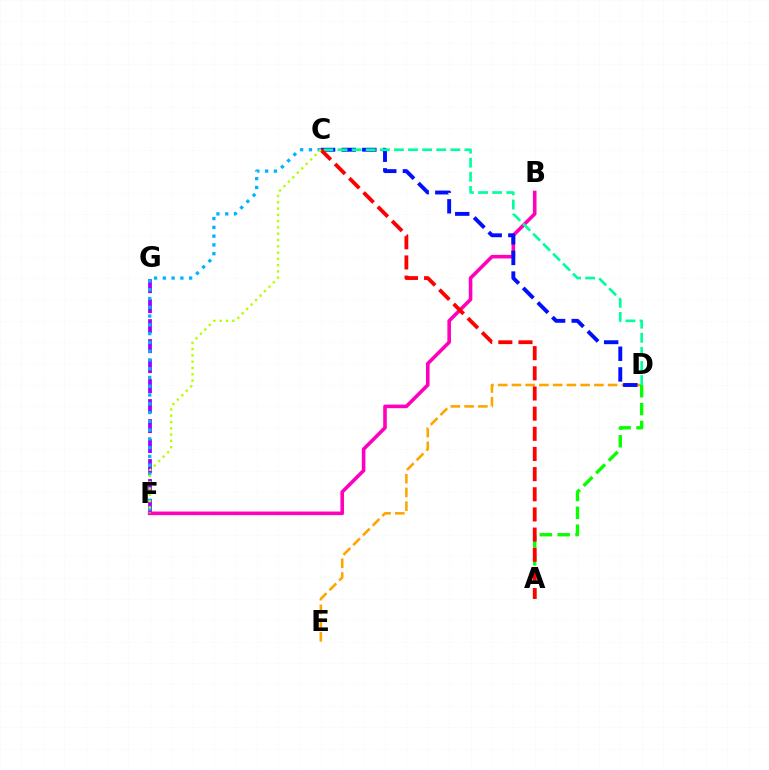{('D', 'E'): [{'color': '#ffa500', 'line_style': 'dashed', 'thickness': 1.87}], ('F', 'G'): [{'color': '#9b00ff', 'line_style': 'dashed', 'thickness': 2.72}], ('B', 'F'): [{'color': '#ff00bd', 'line_style': 'solid', 'thickness': 2.58}], ('C', 'D'): [{'color': '#0010ff', 'line_style': 'dashed', 'thickness': 2.81}, {'color': '#00ff9d', 'line_style': 'dashed', 'thickness': 1.92}], ('A', 'D'): [{'color': '#08ff00', 'line_style': 'dashed', 'thickness': 2.43}], ('C', 'F'): [{'color': '#00b5ff', 'line_style': 'dotted', 'thickness': 2.38}, {'color': '#b3ff00', 'line_style': 'dotted', 'thickness': 1.71}], ('A', 'C'): [{'color': '#ff0000', 'line_style': 'dashed', 'thickness': 2.74}]}